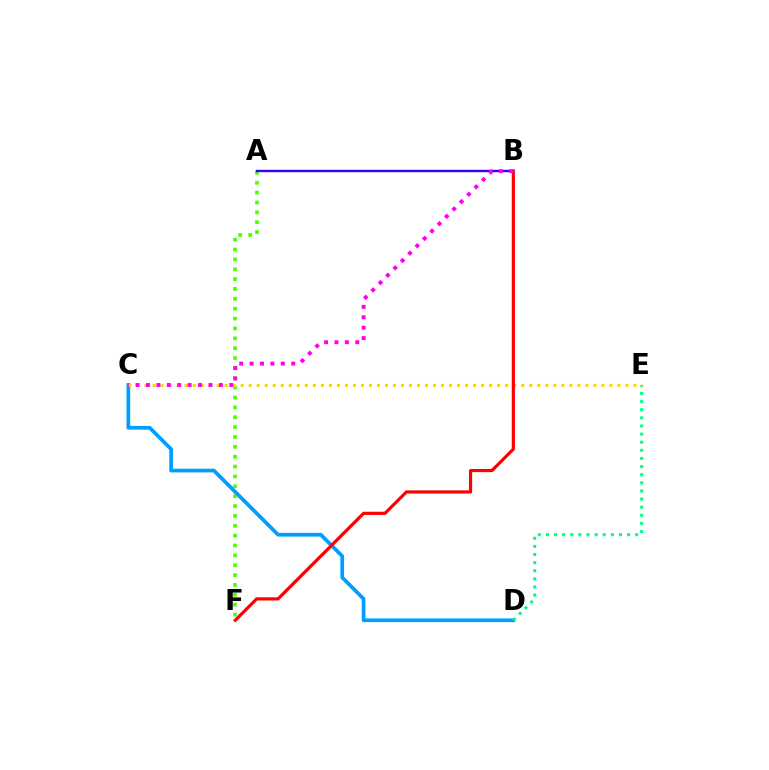{('A', 'F'): [{'color': '#4fff00', 'line_style': 'dotted', 'thickness': 2.68}], ('A', 'B'): [{'color': '#3700ff', 'line_style': 'solid', 'thickness': 1.73}], ('C', 'D'): [{'color': '#009eff', 'line_style': 'solid', 'thickness': 2.68}], ('D', 'E'): [{'color': '#00ff86', 'line_style': 'dotted', 'thickness': 2.21}], ('C', 'E'): [{'color': '#ffd500', 'line_style': 'dotted', 'thickness': 2.18}], ('B', 'F'): [{'color': '#ff0000', 'line_style': 'solid', 'thickness': 2.29}], ('B', 'C'): [{'color': '#ff00ed', 'line_style': 'dotted', 'thickness': 2.83}]}